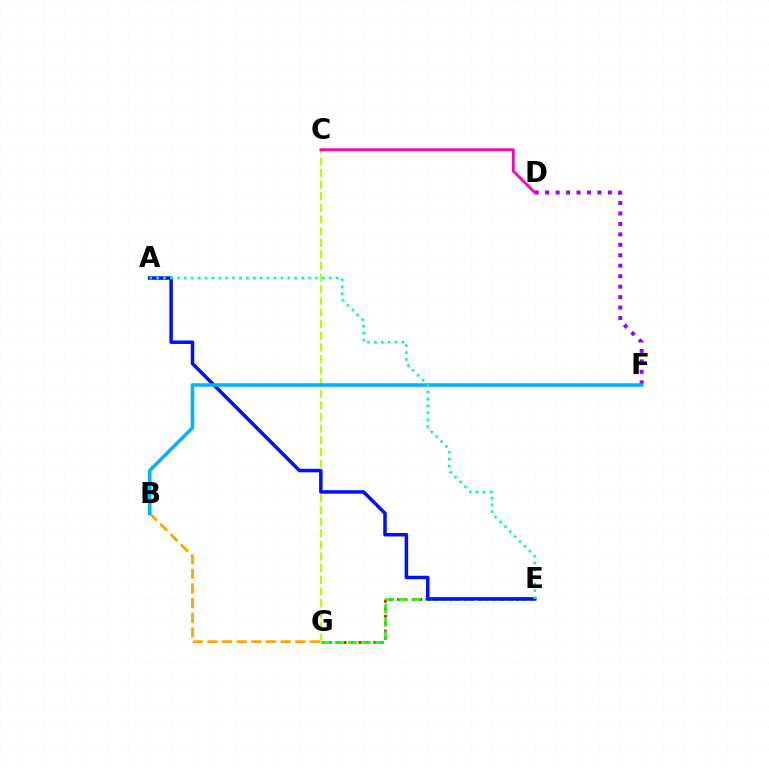{('E', 'G'): [{'color': '#ff0000', 'line_style': 'dotted', 'thickness': 2.01}, {'color': '#08ff00', 'line_style': 'dashed', 'thickness': 1.81}], ('C', 'G'): [{'color': '#b3ff00', 'line_style': 'dashed', 'thickness': 1.58}], ('D', 'F'): [{'color': '#9b00ff', 'line_style': 'dotted', 'thickness': 2.84}], ('B', 'G'): [{'color': '#ffa500', 'line_style': 'dashed', 'thickness': 1.99}], ('A', 'E'): [{'color': '#0010ff', 'line_style': 'solid', 'thickness': 2.52}, {'color': '#00ff9d', 'line_style': 'dotted', 'thickness': 1.88}], ('C', 'D'): [{'color': '#ff00bd', 'line_style': 'solid', 'thickness': 2.02}], ('B', 'F'): [{'color': '#00b5ff', 'line_style': 'solid', 'thickness': 2.56}]}